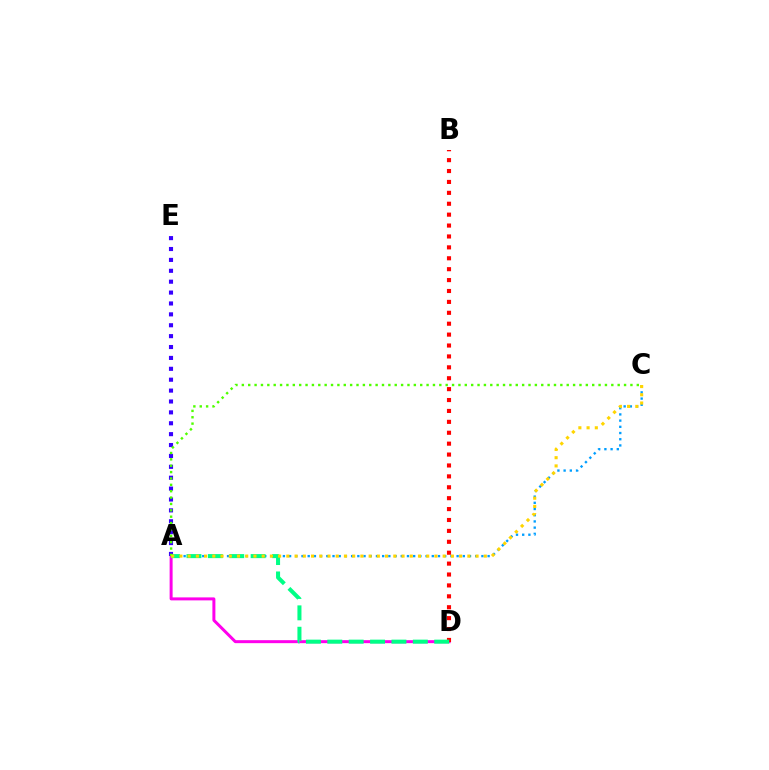{('A', 'D'): [{'color': '#ff00ed', 'line_style': 'solid', 'thickness': 2.15}, {'color': '#00ff86', 'line_style': 'dashed', 'thickness': 2.9}], ('A', 'E'): [{'color': '#3700ff', 'line_style': 'dotted', 'thickness': 2.96}], ('A', 'C'): [{'color': '#009eff', 'line_style': 'dotted', 'thickness': 1.69}, {'color': '#4fff00', 'line_style': 'dotted', 'thickness': 1.73}, {'color': '#ffd500', 'line_style': 'dotted', 'thickness': 2.24}], ('B', 'D'): [{'color': '#ff0000', 'line_style': 'dotted', 'thickness': 2.96}]}